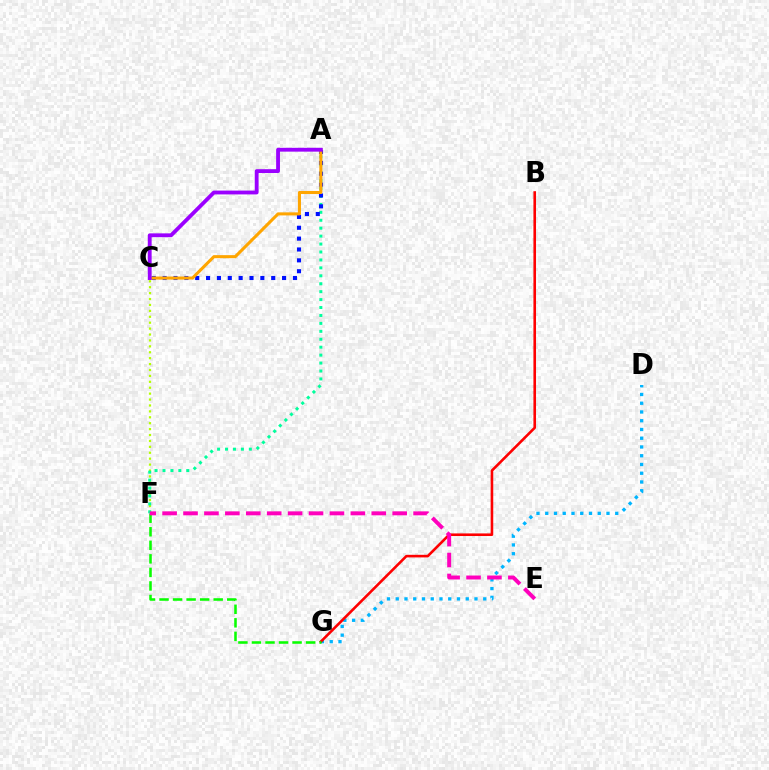{('C', 'F'): [{'color': '#b3ff00', 'line_style': 'dotted', 'thickness': 1.61}], ('D', 'G'): [{'color': '#00b5ff', 'line_style': 'dotted', 'thickness': 2.38}], ('A', 'F'): [{'color': '#00ff9d', 'line_style': 'dotted', 'thickness': 2.16}], ('A', 'C'): [{'color': '#0010ff', 'line_style': 'dotted', 'thickness': 2.95}, {'color': '#ffa500', 'line_style': 'solid', 'thickness': 2.2}, {'color': '#9b00ff', 'line_style': 'solid', 'thickness': 2.76}], ('B', 'G'): [{'color': '#ff0000', 'line_style': 'solid', 'thickness': 1.87}], ('F', 'G'): [{'color': '#08ff00', 'line_style': 'dashed', 'thickness': 1.84}], ('E', 'F'): [{'color': '#ff00bd', 'line_style': 'dashed', 'thickness': 2.84}]}